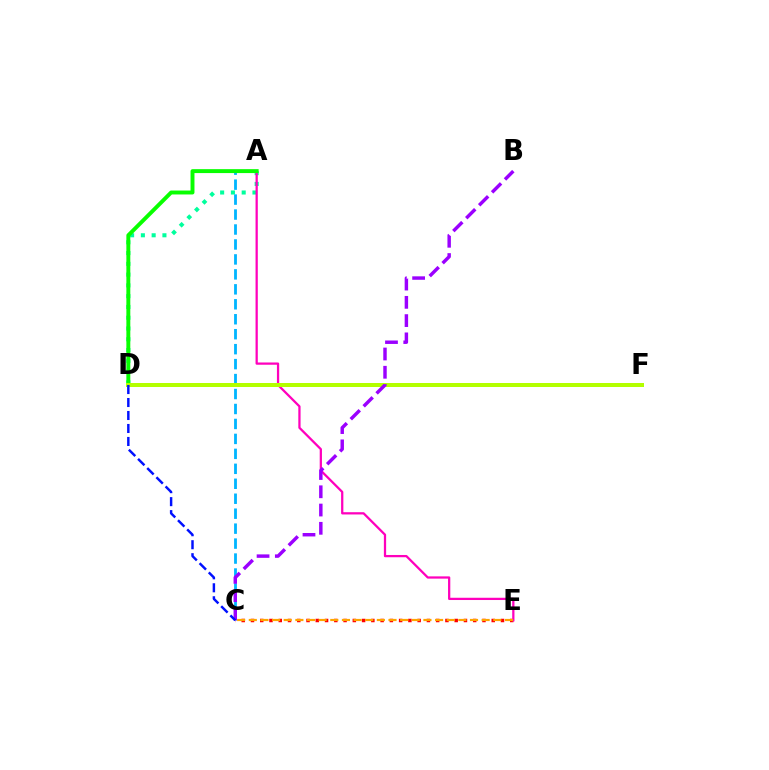{('A', 'D'): [{'color': '#00ff9d', 'line_style': 'dotted', 'thickness': 2.93}, {'color': '#08ff00', 'line_style': 'solid', 'thickness': 2.83}], ('A', 'C'): [{'color': '#00b5ff', 'line_style': 'dashed', 'thickness': 2.03}], ('C', 'E'): [{'color': '#ff0000', 'line_style': 'dotted', 'thickness': 2.52}, {'color': '#ffa500', 'line_style': 'dashed', 'thickness': 1.58}], ('A', 'E'): [{'color': '#ff00bd', 'line_style': 'solid', 'thickness': 1.63}], ('D', 'F'): [{'color': '#b3ff00', 'line_style': 'solid', 'thickness': 2.88}], ('B', 'C'): [{'color': '#9b00ff', 'line_style': 'dashed', 'thickness': 2.48}], ('C', 'D'): [{'color': '#0010ff', 'line_style': 'dashed', 'thickness': 1.76}]}